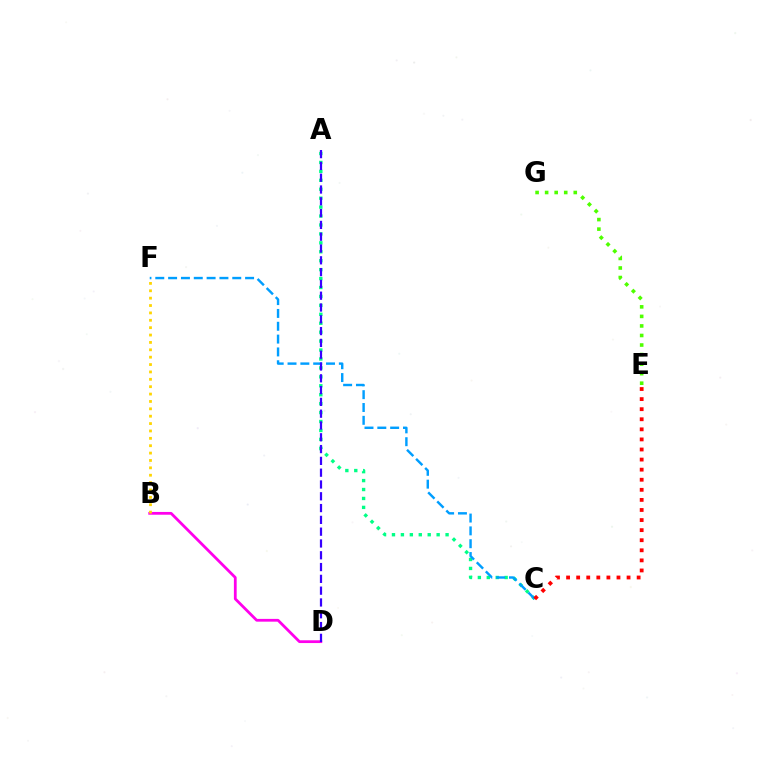{('B', 'D'): [{'color': '#ff00ed', 'line_style': 'solid', 'thickness': 2.0}], ('B', 'F'): [{'color': '#ffd500', 'line_style': 'dotted', 'thickness': 2.0}], ('A', 'C'): [{'color': '#00ff86', 'line_style': 'dotted', 'thickness': 2.43}], ('C', 'F'): [{'color': '#009eff', 'line_style': 'dashed', 'thickness': 1.74}], ('E', 'G'): [{'color': '#4fff00', 'line_style': 'dotted', 'thickness': 2.59}], ('A', 'D'): [{'color': '#3700ff', 'line_style': 'dashed', 'thickness': 1.6}], ('C', 'E'): [{'color': '#ff0000', 'line_style': 'dotted', 'thickness': 2.74}]}